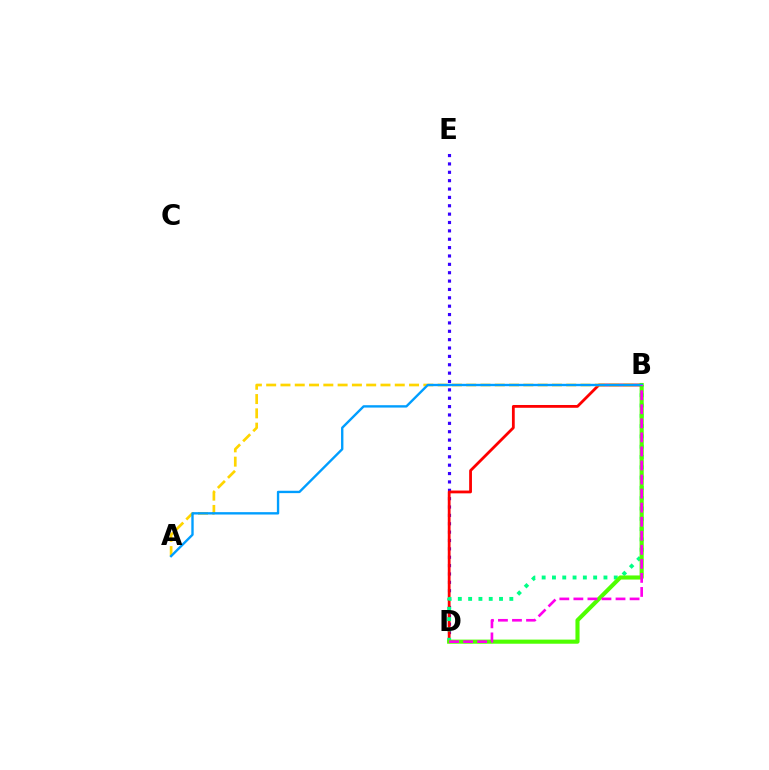{('D', 'E'): [{'color': '#3700ff', 'line_style': 'dotted', 'thickness': 2.27}], ('B', 'D'): [{'color': '#ff0000', 'line_style': 'solid', 'thickness': 2.01}, {'color': '#00ff86', 'line_style': 'dotted', 'thickness': 2.8}, {'color': '#4fff00', 'line_style': 'solid', 'thickness': 2.96}, {'color': '#ff00ed', 'line_style': 'dashed', 'thickness': 1.91}], ('A', 'B'): [{'color': '#ffd500', 'line_style': 'dashed', 'thickness': 1.94}, {'color': '#009eff', 'line_style': 'solid', 'thickness': 1.71}]}